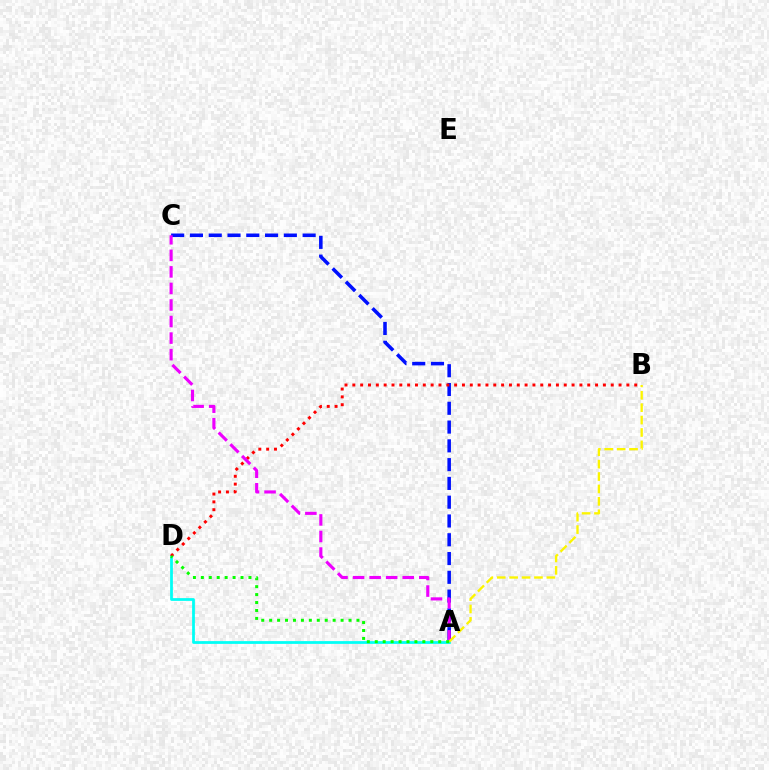{('A', 'D'): [{'color': '#00fff6', 'line_style': 'solid', 'thickness': 1.99}, {'color': '#08ff00', 'line_style': 'dotted', 'thickness': 2.16}], ('A', 'C'): [{'color': '#0010ff', 'line_style': 'dashed', 'thickness': 2.55}, {'color': '#ee00ff', 'line_style': 'dashed', 'thickness': 2.25}], ('B', 'D'): [{'color': '#ff0000', 'line_style': 'dotted', 'thickness': 2.13}], ('A', 'B'): [{'color': '#fcf500', 'line_style': 'dashed', 'thickness': 1.69}]}